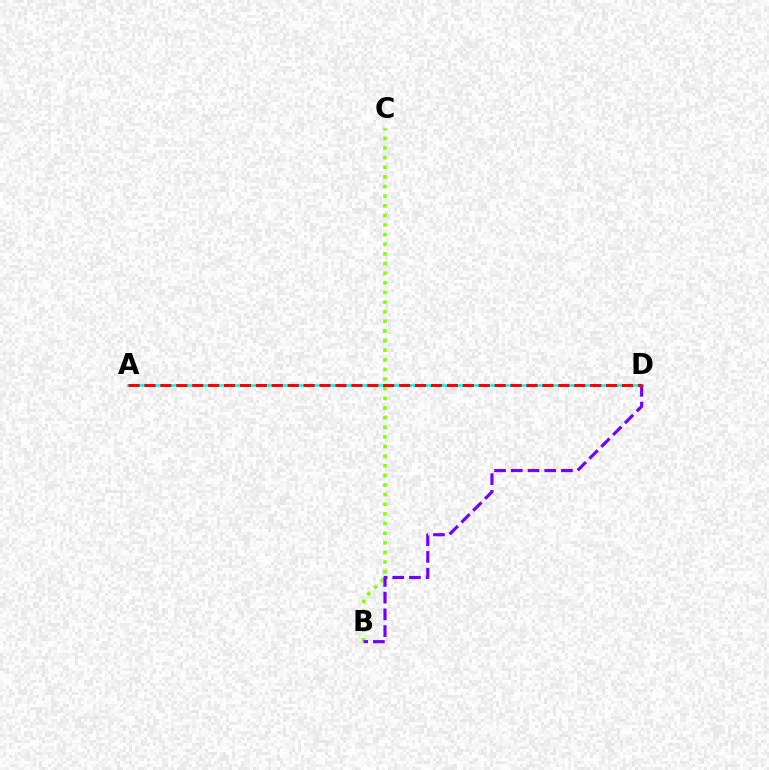{('B', 'C'): [{'color': '#84ff00', 'line_style': 'dotted', 'thickness': 2.62}], ('A', 'D'): [{'color': '#00fff6', 'line_style': 'solid', 'thickness': 1.96}, {'color': '#ff0000', 'line_style': 'dashed', 'thickness': 2.16}], ('B', 'D'): [{'color': '#7200ff', 'line_style': 'dashed', 'thickness': 2.27}]}